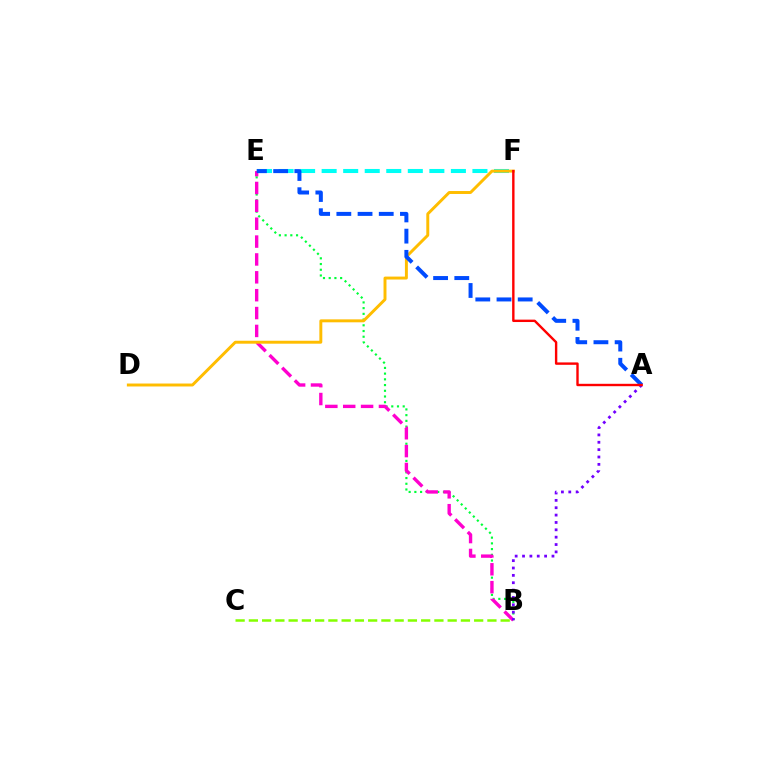{('B', 'E'): [{'color': '#00ff39', 'line_style': 'dotted', 'thickness': 1.55}, {'color': '#ff00cf', 'line_style': 'dashed', 'thickness': 2.43}], ('B', 'C'): [{'color': '#84ff00', 'line_style': 'dashed', 'thickness': 1.8}], ('E', 'F'): [{'color': '#00fff6', 'line_style': 'dashed', 'thickness': 2.93}], ('A', 'B'): [{'color': '#7200ff', 'line_style': 'dotted', 'thickness': 2.0}], ('D', 'F'): [{'color': '#ffbd00', 'line_style': 'solid', 'thickness': 2.12}], ('A', 'E'): [{'color': '#004bff', 'line_style': 'dashed', 'thickness': 2.88}], ('A', 'F'): [{'color': '#ff0000', 'line_style': 'solid', 'thickness': 1.72}]}